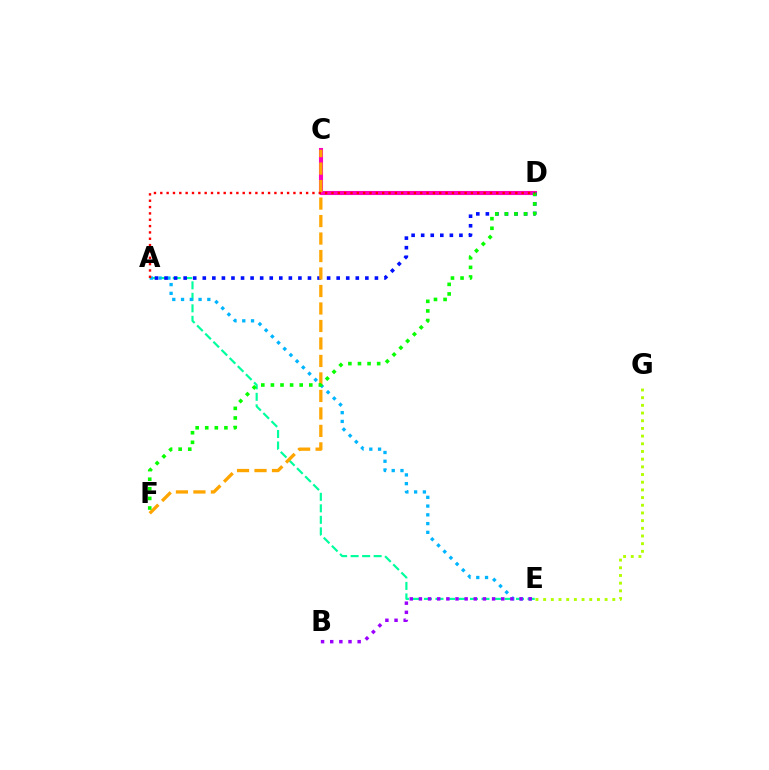{('E', 'G'): [{'color': '#b3ff00', 'line_style': 'dotted', 'thickness': 2.09}], ('C', 'D'): [{'color': '#ff00bd', 'line_style': 'solid', 'thickness': 2.94}], ('A', 'E'): [{'color': '#00ff9d', 'line_style': 'dashed', 'thickness': 1.56}, {'color': '#00b5ff', 'line_style': 'dotted', 'thickness': 2.38}], ('B', 'E'): [{'color': '#9b00ff', 'line_style': 'dotted', 'thickness': 2.49}], ('A', 'D'): [{'color': '#0010ff', 'line_style': 'dotted', 'thickness': 2.6}, {'color': '#ff0000', 'line_style': 'dotted', 'thickness': 1.72}], ('C', 'F'): [{'color': '#ffa500', 'line_style': 'dashed', 'thickness': 2.38}], ('D', 'F'): [{'color': '#08ff00', 'line_style': 'dotted', 'thickness': 2.61}]}